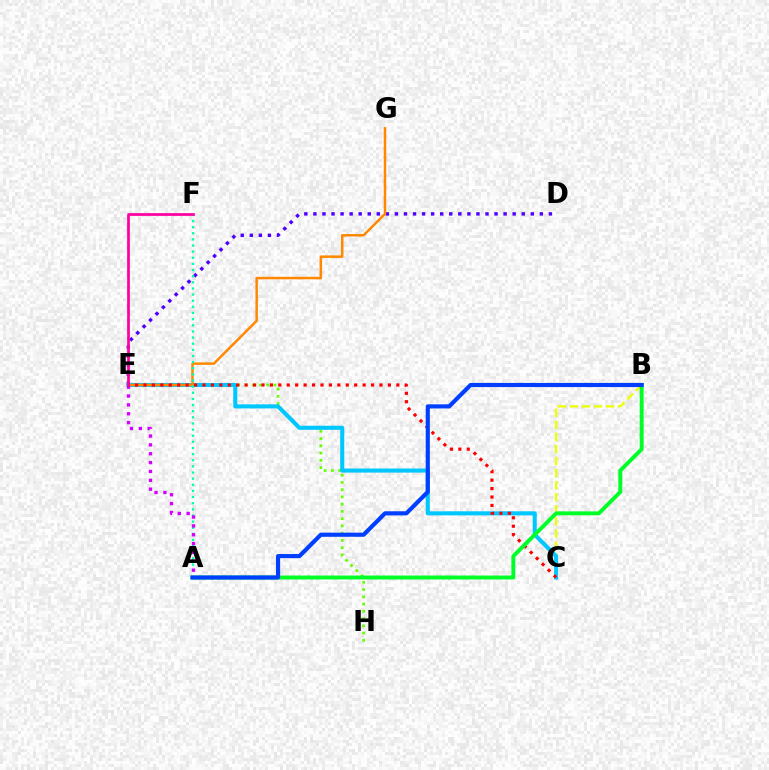{('D', 'E'): [{'color': '#4f00ff', 'line_style': 'dotted', 'thickness': 2.46}], ('E', 'H'): [{'color': '#66ff00', 'line_style': 'dotted', 'thickness': 1.97}], ('B', 'C'): [{'color': '#eeff00', 'line_style': 'dashed', 'thickness': 1.64}], ('C', 'E'): [{'color': '#00c7ff', 'line_style': 'solid', 'thickness': 2.93}, {'color': '#ff0000', 'line_style': 'dotted', 'thickness': 2.29}], ('E', 'G'): [{'color': '#ff8800', 'line_style': 'solid', 'thickness': 1.79}], ('A', 'F'): [{'color': '#00ffaf', 'line_style': 'dotted', 'thickness': 1.67}], ('A', 'E'): [{'color': '#d600ff', 'line_style': 'dotted', 'thickness': 2.41}], ('E', 'F'): [{'color': '#ff00a0', 'line_style': 'solid', 'thickness': 1.97}], ('A', 'B'): [{'color': '#00ff27', 'line_style': 'solid', 'thickness': 2.82}, {'color': '#003fff', 'line_style': 'solid', 'thickness': 2.98}]}